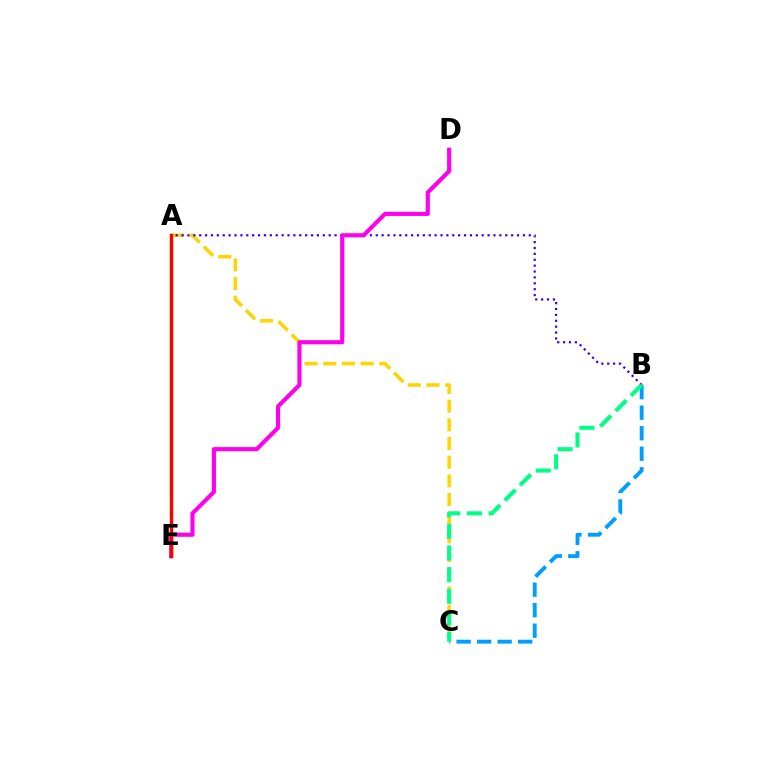{('A', 'C'): [{'color': '#ffd500', 'line_style': 'dashed', 'thickness': 2.54}], ('A', 'B'): [{'color': '#3700ff', 'line_style': 'dotted', 'thickness': 1.6}], ('D', 'E'): [{'color': '#ff00ed', 'line_style': 'solid', 'thickness': 2.97}], ('B', 'C'): [{'color': '#009eff', 'line_style': 'dashed', 'thickness': 2.79}, {'color': '#00ff86', 'line_style': 'dashed', 'thickness': 2.94}], ('A', 'E'): [{'color': '#4fff00', 'line_style': 'solid', 'thickness': 2.36}, {'color': '#ff0000', 'line_style': 'solid', 'thickness': 2.4}]}